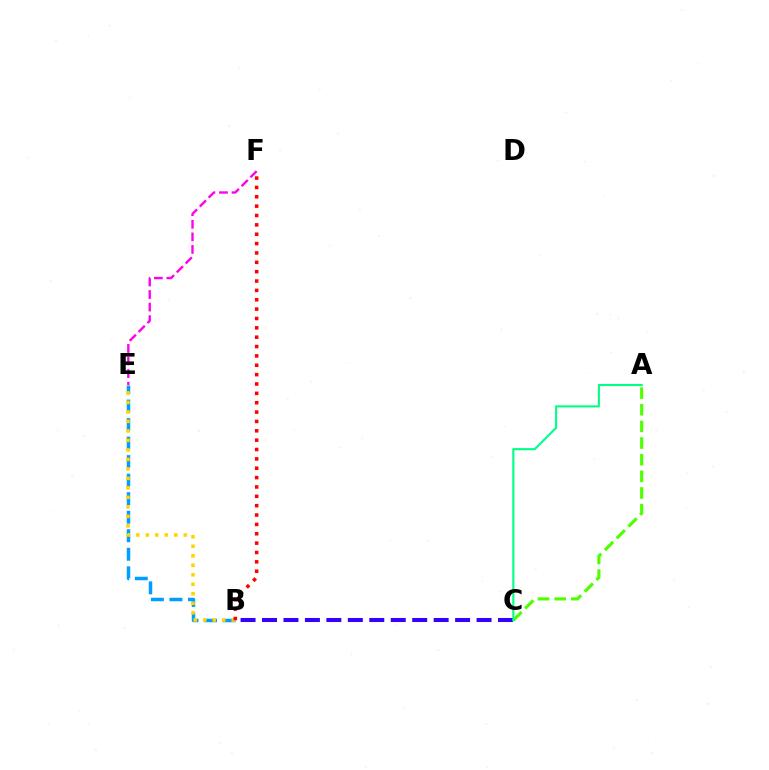{('B', 'E'): [{'color': '#009eff', 'line_style': 'dashed', 'thickness': 2.52}, {'color': '#ffd500', 'line_style': 'dotted', 'thickness': 2.58}], ('E', 'F'): [{'color': '#ff00ed', 'line_style': 'dashed', 'thickness': 1.71}], ('A', 'C'): [{'color': '#4fff00', 'line_style': 'dashed', 'thickness': 2.26}, {'color': '#00ff86', 'line_style': 'solid', 'thickness': 1.51}], ('B', 'C'): [{'color': '#3700ff', 'line_style': 'dashed', 'thickness': 2.91}], ('B', 'F'): [{'color': '#ff0000', 'line_style': 'dotted', 'thickness': 2.54}]}